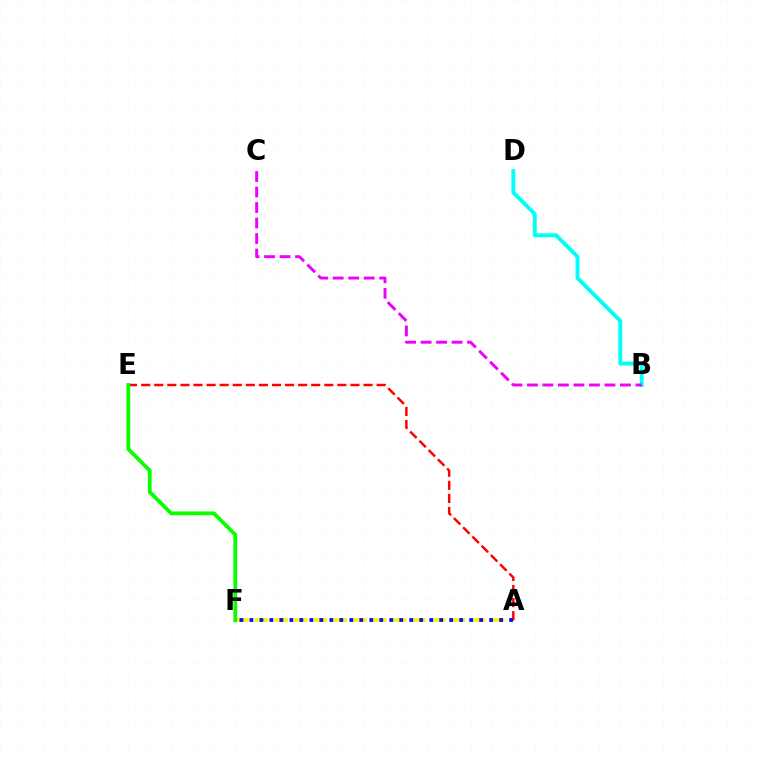{('A', 'E'): [{'color': '#ff0000', 'line_style': 'dashed', 'thickness': 1.78}], ('B', 'D'): [{'color': '#00fff6', 'line_style': 'solid', 'thickness': 2.81}], ('A', 'F'): [{'color': '#fcf500', 'line_style': 'dashed', 'thickness': 2.67}, {'color': '#0010ff', 'line_style': 'dotted', 'thickness': 2.71}], ('B', 'C'): [{'color': '#ee00ff', 'line_style': 'dashed', 'thickness': 2.11}], ('E', 'F'): [{'color': '#08ff00', 'line_style': 'solid', 'thickness': 2.72}]}